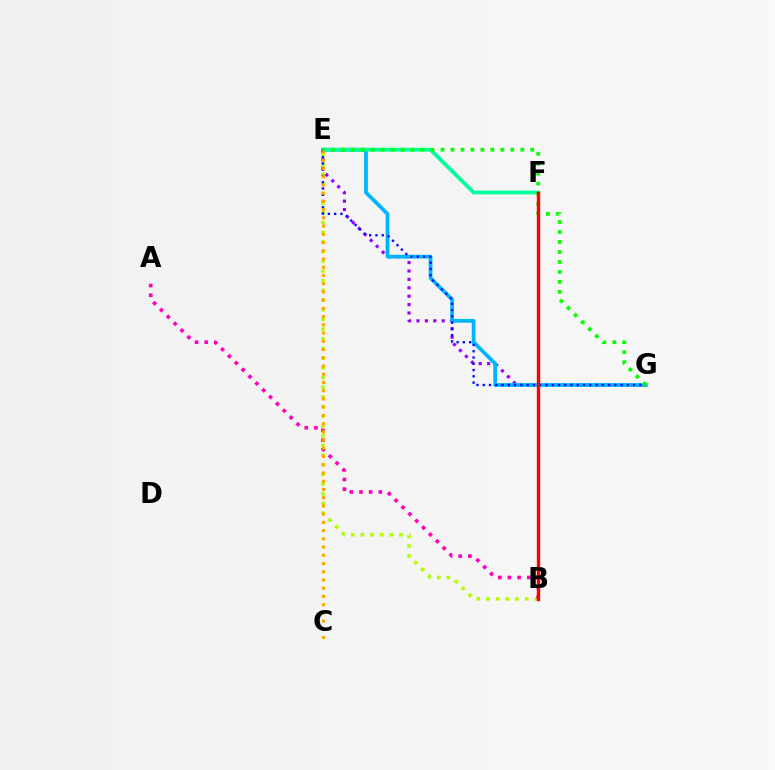{('E', 'G'): [{'color': '#9b00ff', 'line_style': 'dotted', 'thickness': 2.28}, {'color': '#00b5ff', 'line_style': 'solid', 'thickness': 2.7}, {'color': '#0010ff', 'line_style': 'dotted', 'thickness': 1.7}, {'color': '#08ff00', 'line_style': 'dotted', 'thickness': 2.71}], ('B', 'E'): [{'color': '#b3ff00', 'line_style': 'dotted', 'thickness': 2.63}], ('A', 'B'): [{'color': '#ff00bd', 'line_style': 'dotted', 'thickness': 2.63}], ('E', 'F'): [{'color': '#00ff9d', 'line_style': 'solid', 'thickness': 2.72}], ('C', 'E'): [{'color': '#ffa500', 'line_style': 'dotted', 'thickness': 2.24}], ('B', 'F'): [{'color': '#ff0000', 'line_style': 'solid', 'thickness': 2.42}]}